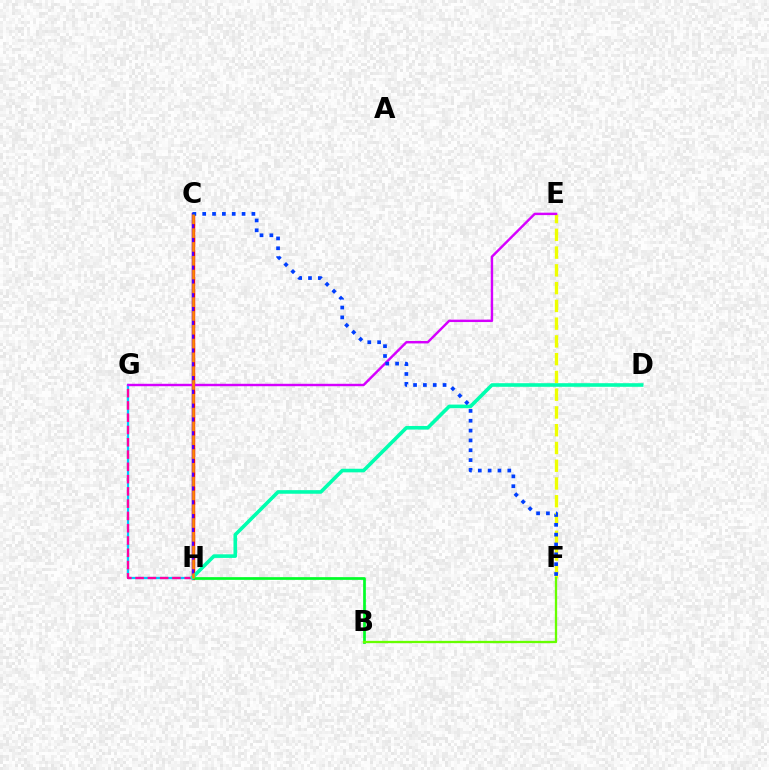{('C', 'H'): [{'color': '#ff0000', 'line_style': 'solid', 'thickness': 2.44}, {'color': '#4f00ff', 'line_style': 'solid', 'thickness': 1.65}, {'color': '#ff8800', 'line_style': 'dashed', 'thickness': 1.88}], ('B', 'H'): [{'color': '#00ff27', 'line_style': 'solid', 'thickness': 1.95}], ('G', 'H'): [{'color': '#00c7ff', 'line_style': 'solid', 'thickness': 1.64}, {'color': '#ff00a0', 'line_style': 'dashed', 'thickness': 1.67}], ('E', 'F'): [{'color': '#eeff00', 'line_style': 'dashed', 'thickness': 2.41}], ('E', 'G'): [{'color': '#d600ff', 'line_style': 'solid', 'thickness': 1.75}], ('D', 'H'): [{'color': '#00ffaf', 'line_style': 'solid', 'thickness': 2.59}], ('C', 'F'): [{'color': '#003fff', 'line_style': 'dotted', 'thickness': 2.67}], ('B', 'F'): [{'color': '#66ff00', 'line_style': 'solid', 'thickness': 1.66}]}